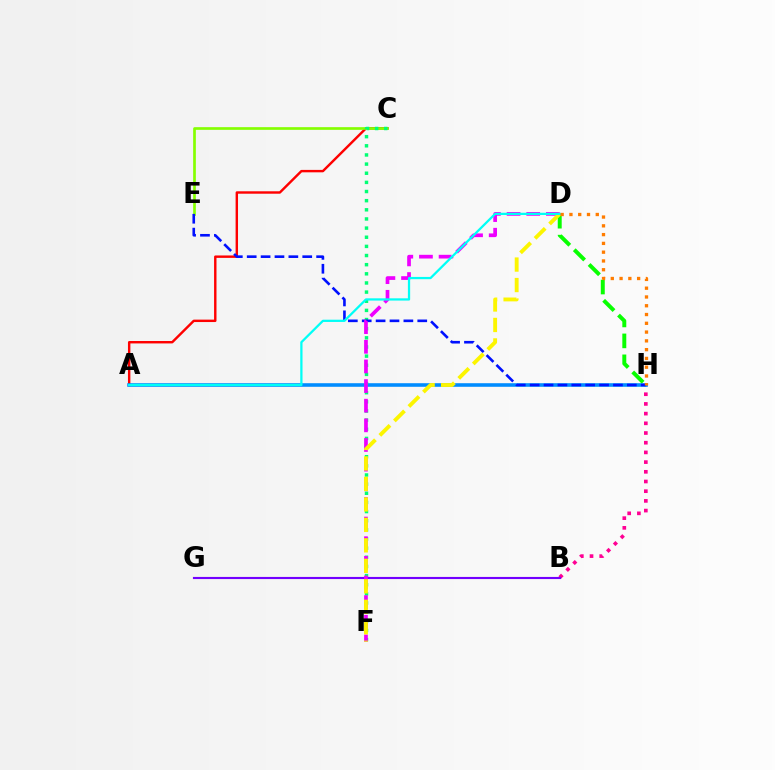{('B', 'H'): [{'color': '#ff0094', 'line_style': 'dotted', 'thickness': 2.63}], ('D', 'H'): [{'color': '#08ff00', 'line_style': 'dashed', 'thickness': 2.84}, {'color': '#ff7c00', 'line_style': 'dotted', 'thickness': 2.39}], ('A', 'C'): [{'color': '#ff0000', 'line_style': 'solid', 'thickness': 1.74}], ('C', 'E'): [{'color': '#84ff00', 'line_style': 'solid', 'thickness': 1.93}], ('A', 'H'): [{'color': '#008cff', 'line_style': 'solid', 'thickness': 2.58}], ('C', 'F'): [{'color': '#00ff74', 'line_style': 'dotted', 'thickness': 2.48}], ('B', 'G'): [{'color': '#7200ff', 'line_style': 'solid', 'thickness': 1.54}], ('E', 'H'): [{'color': '#0010ff', 'line_style': 'dashed', 'thickness': 1.89}], ('D', 'F'): [{'color': '#ee00ff', 'line_style': 'dashed', 'thickness': 2.67}, {'color': '#fcf500', 'line_style': 'dashed', 'thickness': 2.78}], ('A', 'D'): [{'color': '#00fff6', 'line_style': 'solid', 'thickness': 1.62}]}